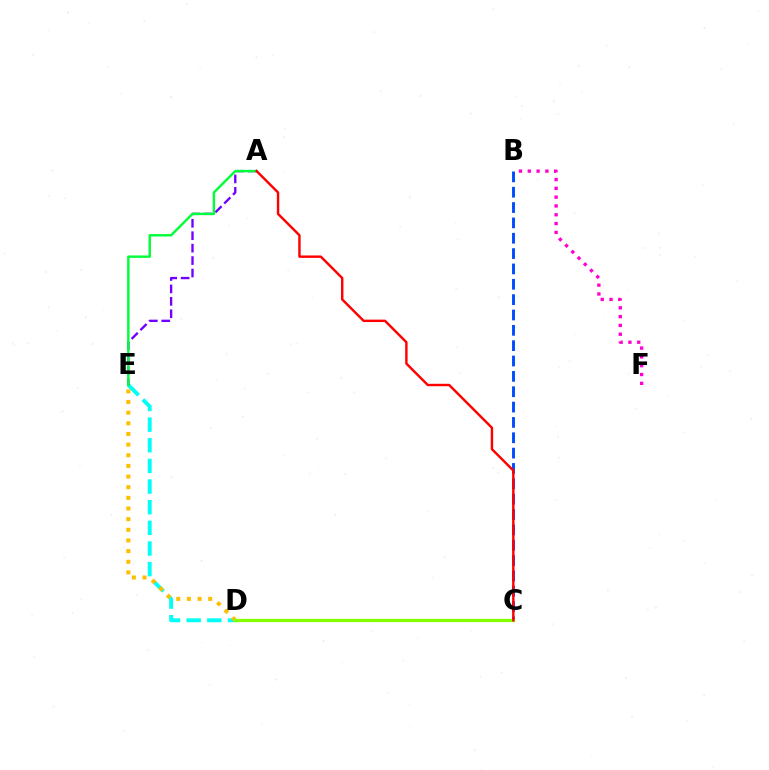{('B', 'C'): [{'color': '#004bff', 'line_style': 'dashed', 'thickness': 2.08}], ('B', 'F'): [{'color': '#ff00cf', 'line_style': 'dotted', 'thickness': 2.39}], ('D', 'E'): [{'color': '#00fff6', 'line_style': 'dashed', 'thickness': 2.8}, {'color': '#ffbd00', 'line_style': 'dotted', 'thickness': 2.89}], ('A', 'E'): [{'color': '#7200ff', 'line_style': 'dashed', 'thickness': 1.69}, {'color': '#00ff39', 'line_style': 'solid', 'thickness': 1.75}], ('C', 'D'): [{'color': '#84ff00', 'line_style': 'solid', 'thickness': 2.33}], ('A', 'C'): [{'color': '#ff0000', 'line_style': 'solid', 'thickness': 1.74}]}